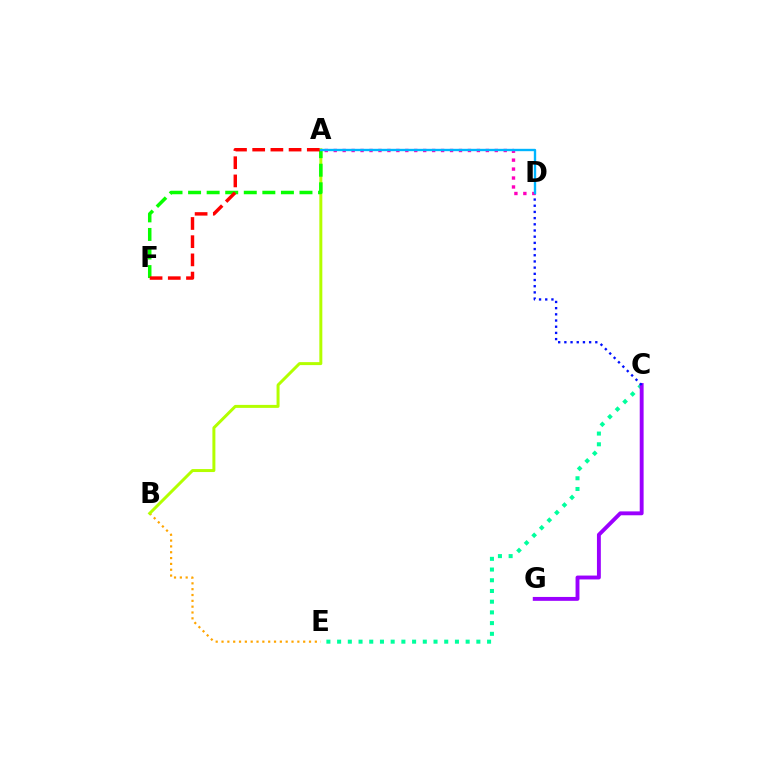{('C', 'E'): [{'color': '#00ff9d', 'line_style': 'dotted', 'thickness': 2.91}], ('C', 'G'): [{'color': '#9b00ff', 'line_style': 'solid', 'thickness': 2.8}], ('C', 'D'): [{'color': '#0010ff', 'line_style': 'dotted', 'thickness': 1.68}], ('B', 'E'): [{'color': '#ffa500', 'line_style': 'dotted', 'thickness': 1.58}], ('A', 'B'): [{'color': '#b3ff00', 'line_style': 'solid', 'thickness': 2.14}], ('A', 'F'): [{'color': '#08ff00', 'line_style': 'dashed', 'thickness': 2.52}, {'color': '#ff0000', 'line_style': 'dashed', 'thickness': 2.47}], ('A', 'D'): [{'color': '#ff00bd', 'line_style': 'dotted', 'thickness': 2.43}, {'color': '#00b5ff', 'line_style': 'solid', 'thickness': 1.71}]}